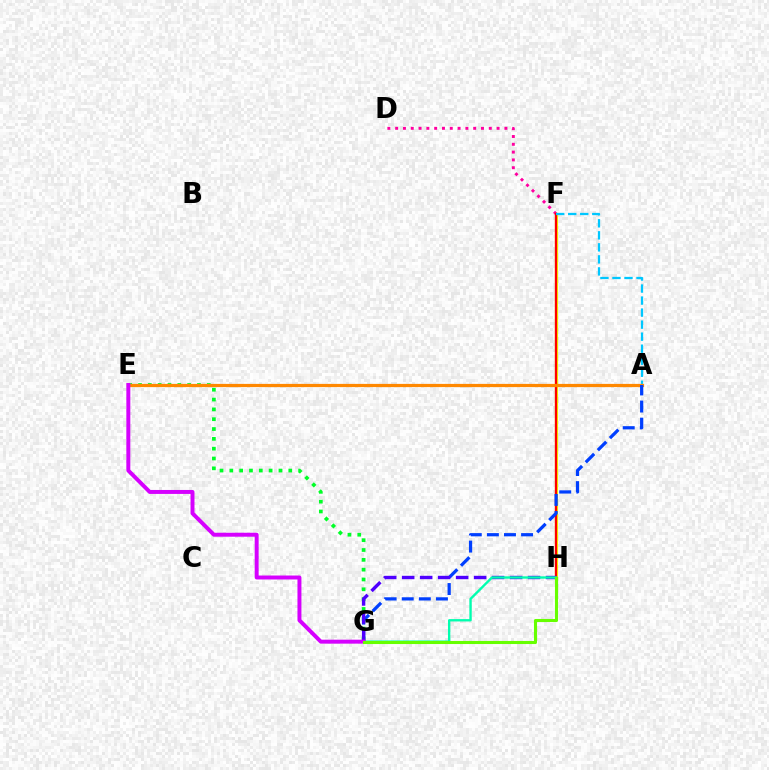{('D', 'F'): [{'color': '#ff00a0', 'line_style': 'dotted', 'thickness': 2.12}], ('F', 'H'): [{'color': '#eeff00', 'line_style': 'solid', 'thickness': 2.3}, {'color': '#ff0000', 'line_style': 'solid', 'thickness': 1.66}], ('E', 'G'): [{'color': '#00ff27', 'line_style': 'dotted', 'thickness': 2.67}, {'color': '#d600ff', 'line_style': 'solid', 'thickness': 2.85}], ('A', 'F'): [{'color': '#00c7ff', 'line_style': 'dashed', 'thickness': 1.63}], ('A', 'E'): [{'color': '#ff8800', 'line_style': 'solid', 'thickness': 2.32}], ('A', 'G'): [{'color': '#003fff', 'line_style': 'dashed', 'thickness': 2.32}], ('G', 'H'): [{'color': '#4f00ff', 'line_style': 'dashed', 'thickness': 2.44}, {'color': '#00ffaf', 'line_style': 'solid', 'thickness': 1.7}, {'color': '#66ff00', 'line_style': 'solid', 'thickness': 2.22}]}